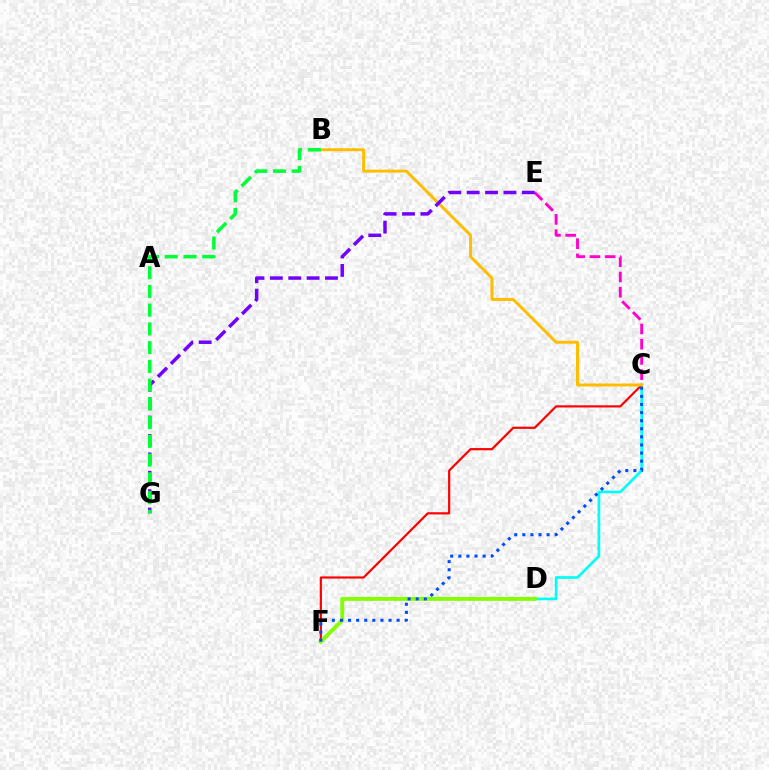{('C', 'D'): [{'color': '#00fff6', 'line_style': 'solid', 'thickness': 1.92}], ('C', 'E'): [{'color': '#ff00cf', 'line_style': 'dashed', 'thickness': 2.07}], ('C', 'F'): [{'color': '#ff0000', 'line_style': 'solid', 'thickness': 1.58}, {'color': '#004bff', 'line_style': 'dotted', 'thickness': 2.2}], ('D', 'F'): [{'color': '#84ff00', 'line_style': 'solid', 'thickness': 2.79}], ('B', 'C'): [{'color': '#ffbd00', 'line_style': 'solid', 'thickness': 2.13}], ('E', 'G'): [{'color': '#7200ff', 'line_style': 'dashed', 'thickness': 2.5}], ('B', 'G'): [{'color': '#00ff39', 'line_style': 'dashed', 'thickness': 2.55}]}